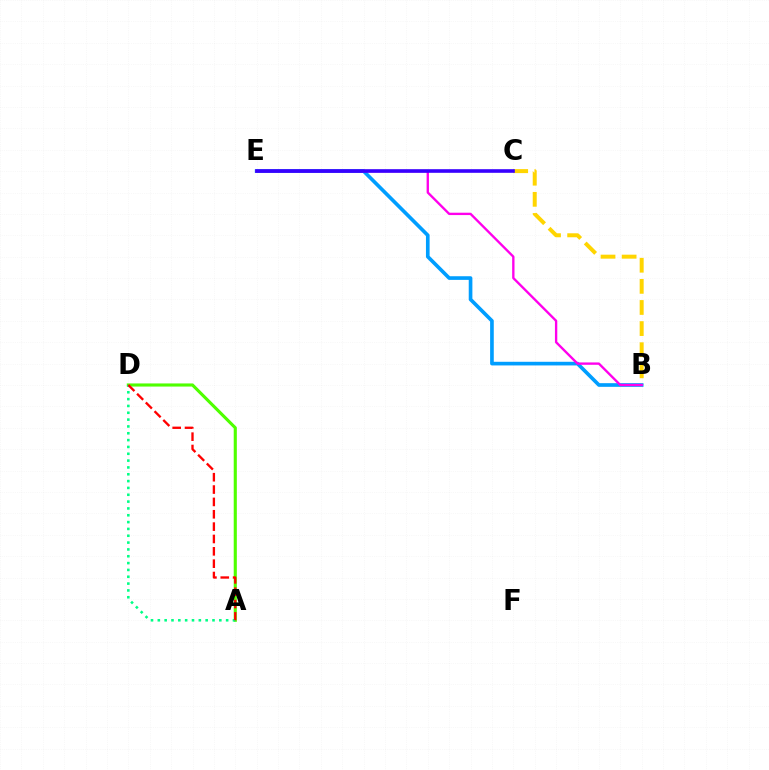{('B', 'C'): [{'color': '#ffd500', 'line_style': 'dashed', 'thickness': 2.87}], ('A', 'D'): [{'color': '#4fff00', 'line_style': 'solid', 'thickness': 2.25}, {'color': '#00ff86', 'line_style': 'dotted', 'thickness': 1.86}, {'color': '#ff0000', 'line_style': 'dashed', 'thickness': 1.68}], ('B', 'E'): [{'color': '#009eff', 'line_style': 'solid', 'thickness': 2.63}, {'color': '#ff00ed', 'line_style': 'solid', 'thickness': 1.69}], ('C', 'E'): [{'color': '#3700ff', 'line_style': 'solid', 'thickness': 2.61}]}